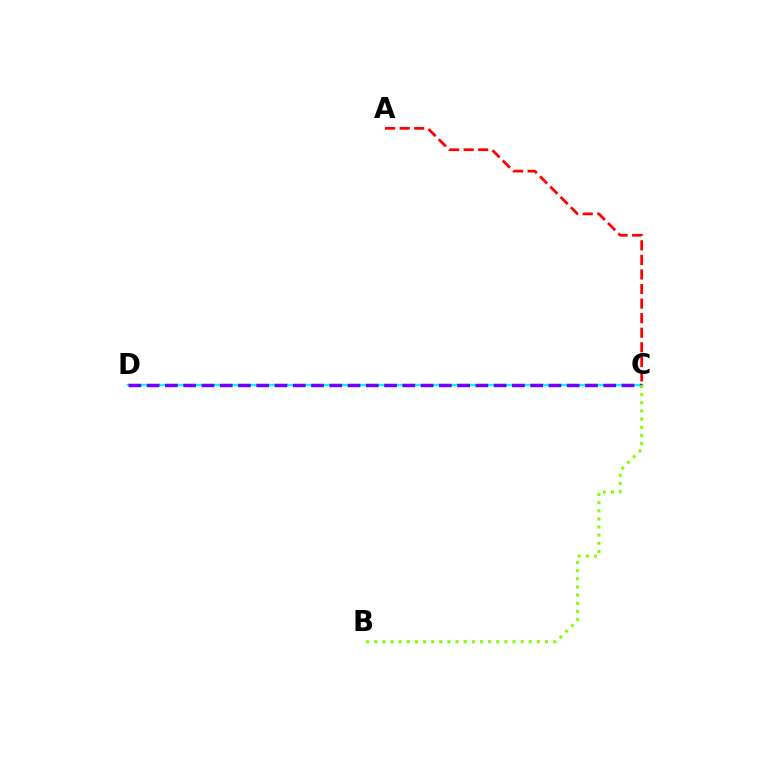{('C', 'D'): [{'color': '#00fff6', 'line_style': 'solid', 'thickness': 1.66}, {'color': '#7200ff', 'line_style': 'dashed', 'thickness': 2.48}], ('B', 'C'): [{'color': '#84ff00', 'line_style': 'dotted', 'thickness': 2.21}], ('A', 'C'): [{'color': '#ff0000', 'line_style': 'dashed', 'thickness': 1.98}]}